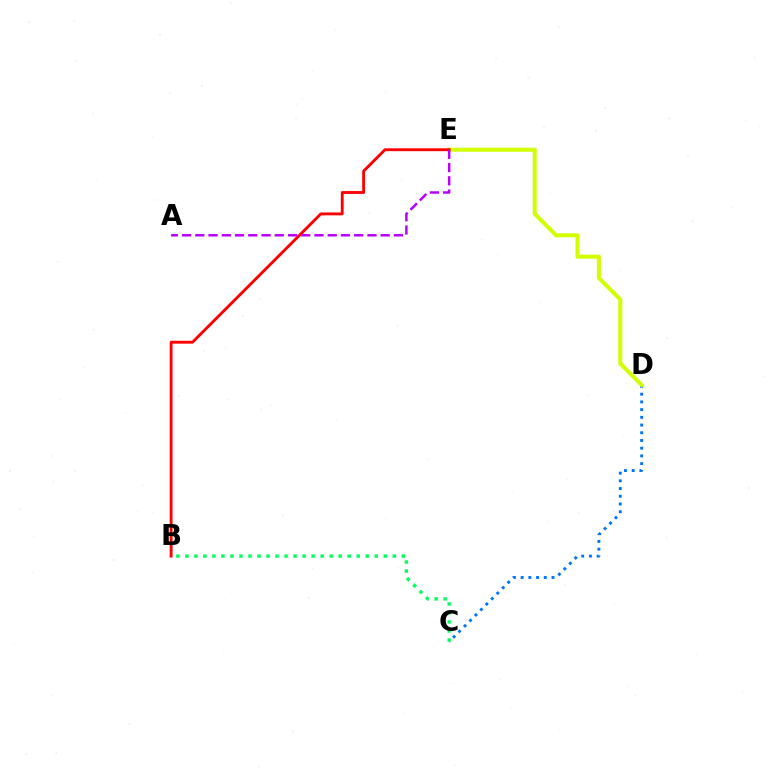{('C', 'D'): [{'color': '#0074ff', 'line_style': 'dotted', 'thickness': 2.1}], ('D', 'E'): [{'color': '#d1ff00', 'line_style': 'solid', 'thickness': 2.9}], ('B', 'E'): [{'color': '#ff0000', 'line_style': 'solid', 'thickness': 2.06}], ('A', 'E'): [{'color': '#b900ff', 'line_style': 'dashed', 'thickness': 1.8}], ('B', 'C'): [{'color': '#00ff5c', 'line_style': 'dotted', 'thickness': 2.45}]}